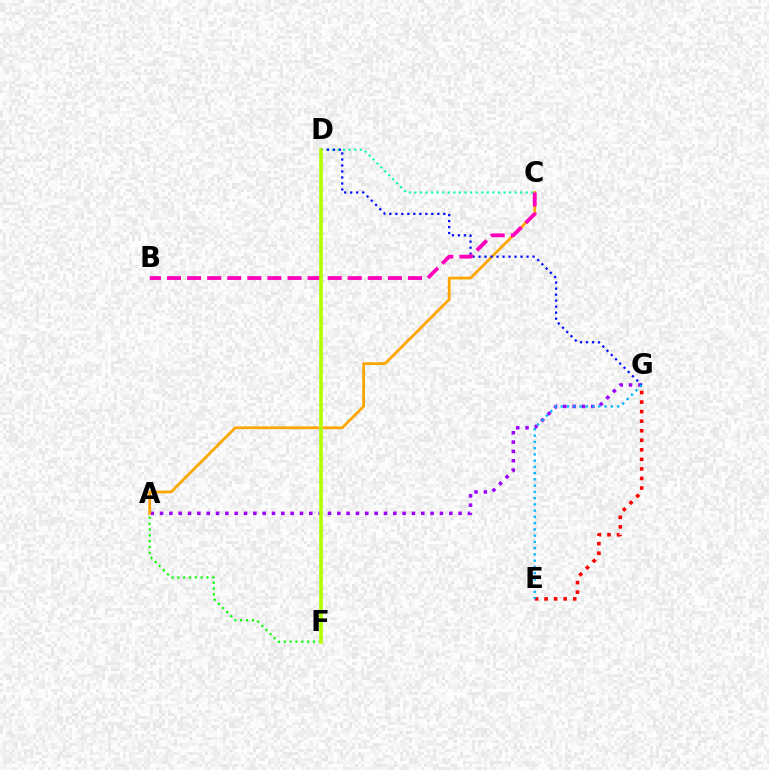{('A', 'G'): [{'color': '#9b00ff', 'line_style': 'dotted', 'thickness': 2.53}], ('A', 'C'): [{'color': '#ffa500', 'line_style': 'solid', 'thickness': 1.99}], ('C', 'D'): [{'color': '#00ff9d', 'line_style': 'dotted', 'thickness': 1.51}], ('D', 'G'): [{'color': '#0010ff', 'line_style': 'dotted', 'thickness': 1.63}], ('A', 'F'): [{'color': '#08ff00', 'line_style': 'dotted', 'thickness': 1.58}], ('B', 'C'): [{'color': '#ff00bd', 'line_style': 'dashed', 'thickness': 2.73}], ('E', 'G'): [{'color': '#ff0000', 'line_style': 'dotted', 'thickness': 2.59}, {'color': '#00b5ff', 'line_style': 'dotted', 'thickness': 1.7}], ('D', 'F'): [{'color': '#b3ff00', 'line_style': 'solid', 'thickness': 2.6}]}